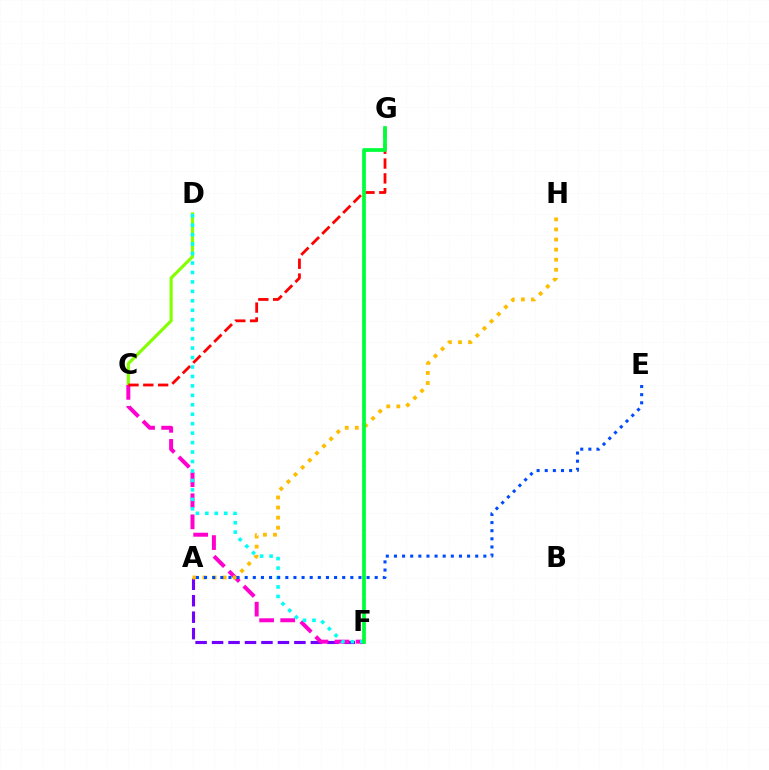{('C', 'D'): [{'color': '#84ff00', 'line_style': 'solid', 'thickness': 2.25}], ('A', 'F'): [{'color': '#7200ff', 'line_style': 'dashed', 'thickness': 2.24}], ('C', 'F'): [{'color': '#ff00cf', 'line_style': 'dashed', 'thickness': 2.86}], ('C', 'G'): [{'color': '#ff0000', 'line_style': 'dashed', 'thickness': 2.01}], ('A', 'H'): [{'color': '#ffbd00', 'line_style': 'dotted', 'thickness': 2.74}], ('D', 'F'): [{'color': '#00fff6', 'line_style': 'dotted', 'thickness': 2.57}], ('F', 'G'): [{'color': '#00ff39', 'line_style': 'solid', 'thickness': 2.69}], ('A', 'E'): [{'color': '#004bff', 'line_style': 'dotted', 'thickness': 2.21}]}